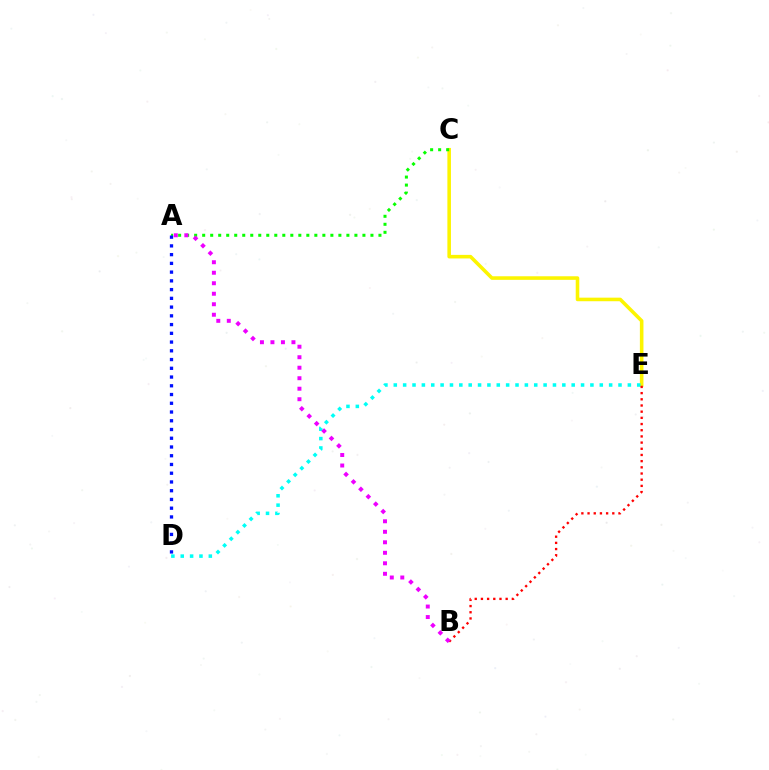{('C', 'E'): [{'color': '#fcf500', 'line_style': 'solid', 'thickness': 2.57}], ('D', 'E'): [{'color': '#00fff6', 'line_style': 'dotted', 'thickness': 2.54}], ('A', 'C'): [{'color': '#08ff00', 'line_style': 'dotted', 'thickness': 2.18}], ('A', 'D'): [{'color': '#0010ff', 'line_style': 'dotted', 'thickness': 2.38}], ('B', 'E'): [{'color': '#ff0000', 'line_style': 'dotted', 'thickness': 1.68}], ('A', 'B'): [{'color': '#ee00ff', 'line_style': 'dotted', 'thickness': 2.85}]}